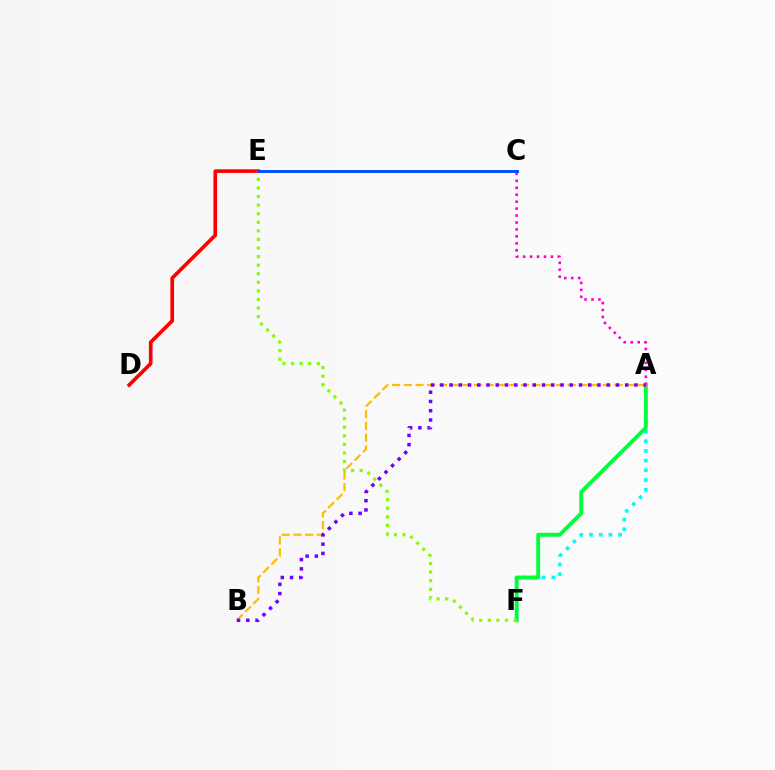{('A', 'F'): [{'color': '#00fff6', 'line_style': 'dotted', 'thickness': 2.63}, {'color': '#00ff39', 'line_style': 'solid', 'thickness': 2.78}], ('A', 'B'): [{'color': '#ffbd00', 'line_style': 'dashed', 'thickness': 1.59}, {'color': '#7200ff', 'line_style': 'dotted', 'thickness': 2.51}], ('D', 'E'): [{'color': '#ff0000', 'line_style': 'solid', 'thickness': 2.62}], ('A', 'C'): [{'color': '#ff00cf', 'line_style': 'dotted', 'thickness': 1.89}], ('E', 'F'): [{'color': '#84ff00', 'line_style': 'dotted', 'thickness': 2.33}], ('C', 'E'): [{'color': '#004bff', 'line_style': 'solid', 'thickness': 2.09}]}